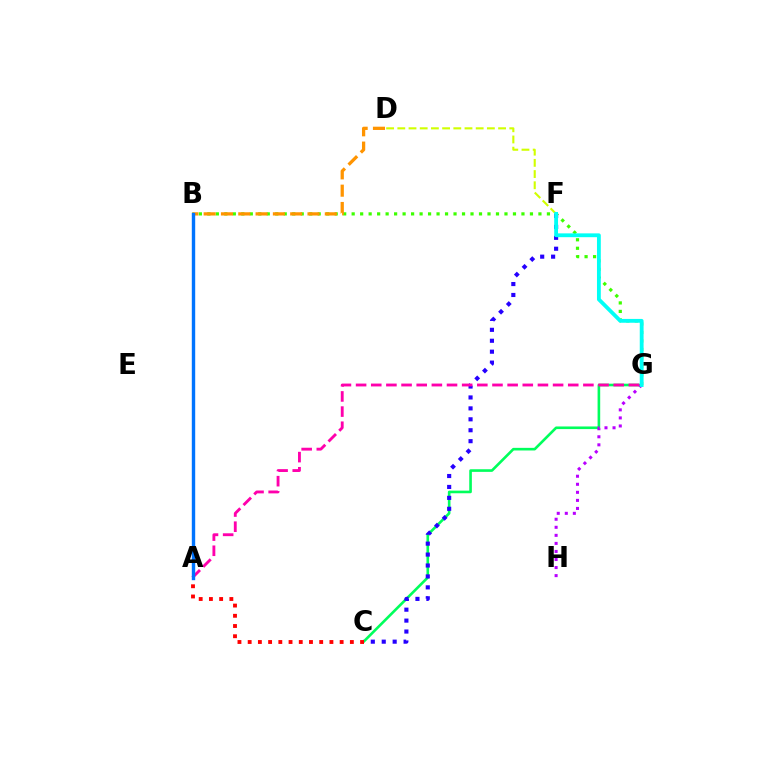{('D', 'F'): [{'color': '#d1ff00', 'line_style': 'dashed', 'thickness': 1.52}], ('C', 'G'): [{'color': '#00ff5c', 'line_style': 'solid', 'thickness': 1.89}], ('B', 'G'): [{'color': '#3dff00', 'line_style': 'dotted', 'thickness': 2.31}], ('B', 'D'): [{'color': '#ff9400', 'line_style': 'dashed', 'thickness': 2.35}], ('C', 'F'): [{'color': '#2500ff', 'line_style': 'dotted', 'thickness': 2.97}], ('G', 'H'): [{'color': '#b900ff', 'line_style': 'dotted', 'thickness': 2.19}], ('F', 'G'): [{'color': '#00fff6', 'line_style': 'solid', 'thickness': 2.75}], ('A', 'G'): [{'color': '#ff00ac', 'line_style': 'dashed', 'thickness': 2.06}], ('A', 'B'): [{'color': '#0074ff', 'line_style': 'solid', 'thickness': 2.45}], ('A', 'C'): [{'color': '#ff0000', 'line_style': 'dotted', 'thickness': 2.78}]}